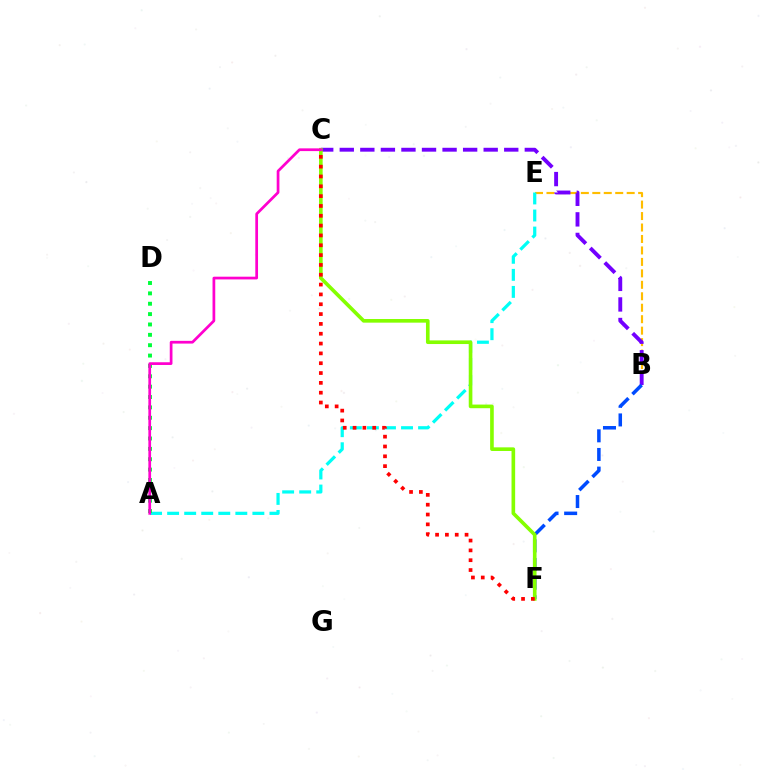{('B', 'E'): [{'color': '#ffbd00', 'line_style': 'dashed', 'thickness': 1.56}], ('A', 'E'): [{'color': '#00fff6', 'line_style': 'dashed', 'thickness': 2.32}], ('B', 'C'): [{'color': '#7200ff', 'line_style': 'dashed', 'thickness': 2.79}], ('A', 'D'): [{'color': '#00ff39', 'line_style': 'dotted', 'thickness': 2.82}], ('B', 'F'): [{'color': '#004bff', 'line_style': 'dashed', 'thickness': 2.53}], ('C', 'F'): [{'color': '#84ff00', 'line_style': 'solid', 'thickness': 2.62}, {'color': '#ff0000', 'line_style': 'dotted', 'thickness': 2.67}], ('A', 'C'): [{'color': '#ff00cf', 'line_style': 'solid', 'thickness': 1.96}]}